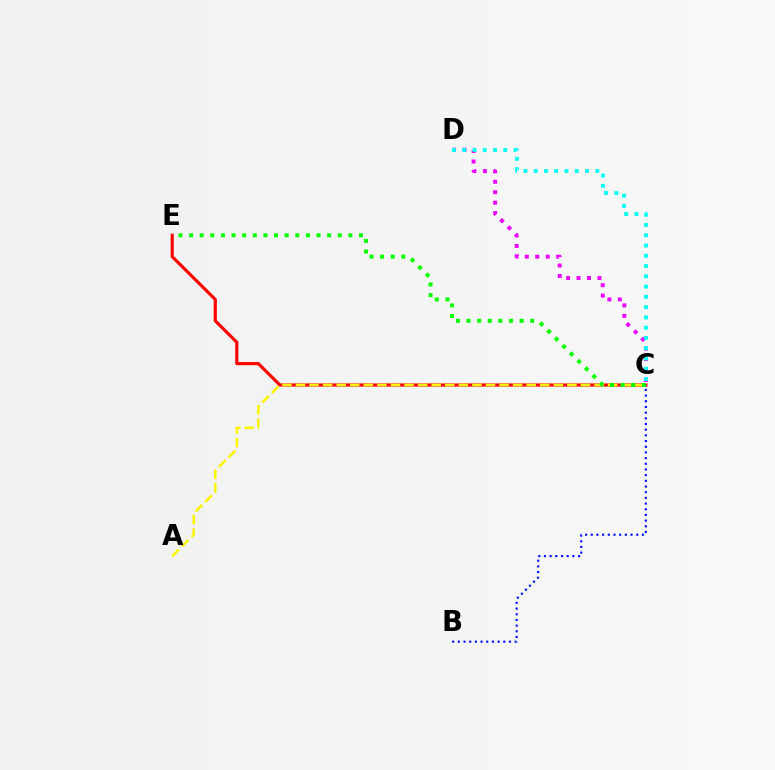{('C', 'D'): [{'color': '#ee00ff', 'line_style': 'dotted', 'thickness': 2.84}, {'color': '#00fff6', 'line_style': 'dotted', 'thickness': 2.79}], ('C', 'E'): [{'color': '#ff0000', 'line_style': 'solid', 'thickness': 2.27}, {'color': '#08ff00', 'line_style': 'dotted', 'thickness': 2.89}], ('B', 'C'): [{'color': '#0010ff', 'line_style': 'dotted', 'thickness': 1.54}], ('A', 'C'): [{'color': '#fcf500', 'line_style': 'dashed', 'thickness': 1.84}]}